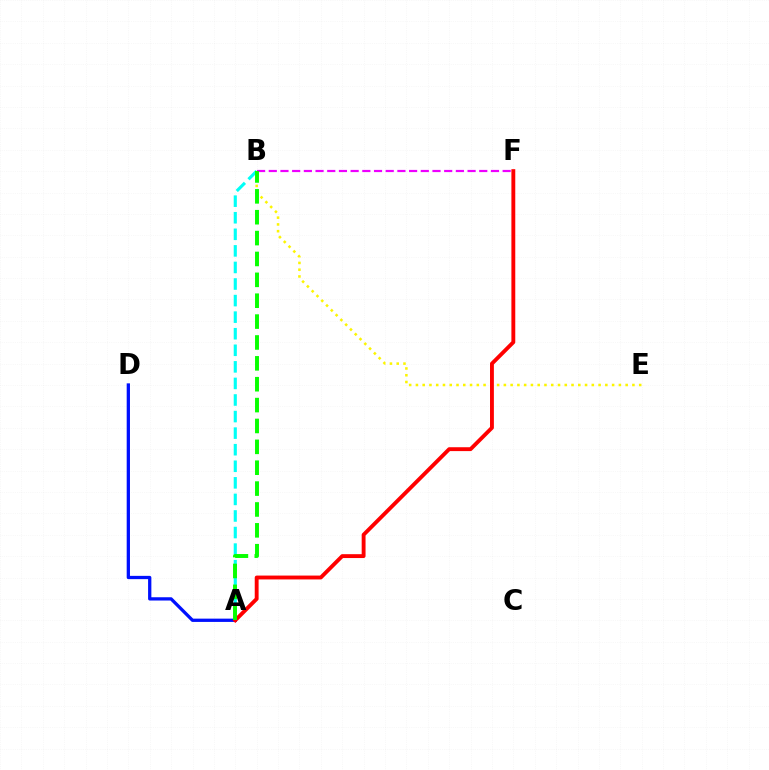{('A', 'D'): [{'color': '#0010ff', 'line_style': 'solid', 'thickness': 2.36}], ('A', 'B'): [{'color': '#00fff6', 'line_style': 'dashed', 'thickness': 2.25}, {'color': '#08ff00', 'line_style': 'dashed', 'thickness': 2.84}], ('B', 'E'): [{'color': '#fcf500', 'line_style': 'dotted', 'thickness': 1.84}], ('A', 'F'): [{'color': '#ff0000', 'line_style': 'solid', 'thickness': 2.79}], ('B', 'F'): [{'color': '#ee00ff', 'line_style': 'dashed', 'thickness': 1.59}]}